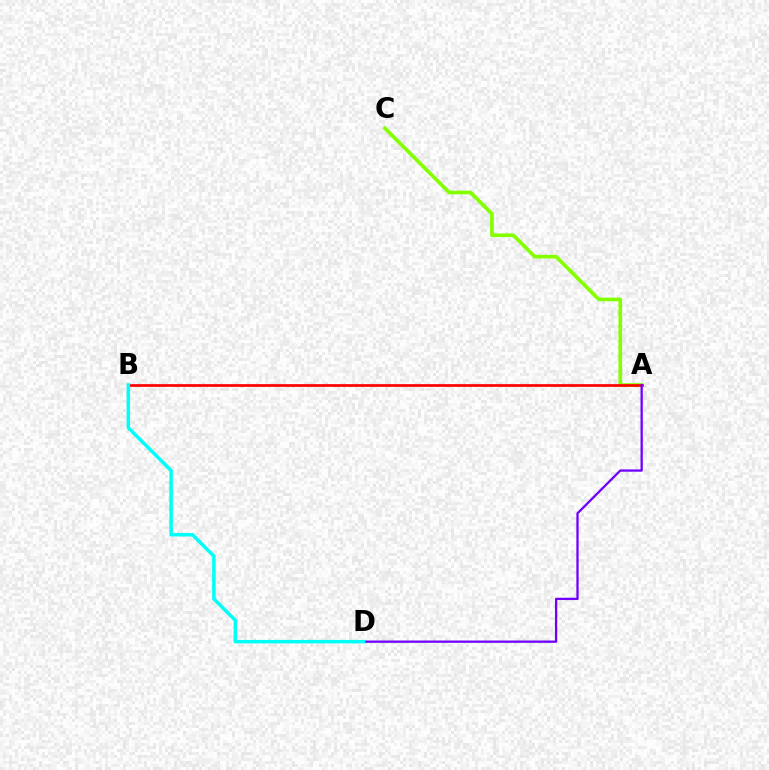{('A', 'C'): [{'color': '#84ff00', 'line_style': 'solid', 'thickness': 2.65}], ('A', 'B'): [{'color': '#ff0000', 'line_style': 'solid', 'thickness': 1.94}], ('A', 'D'): [{'color': '#7200ff', 'line_style': 'solid', 'thickness': 1.65}], ('B', 'D'): [{'color': '#00fff6', 'line_style': 'solid', 'thickness': 2.51}]}